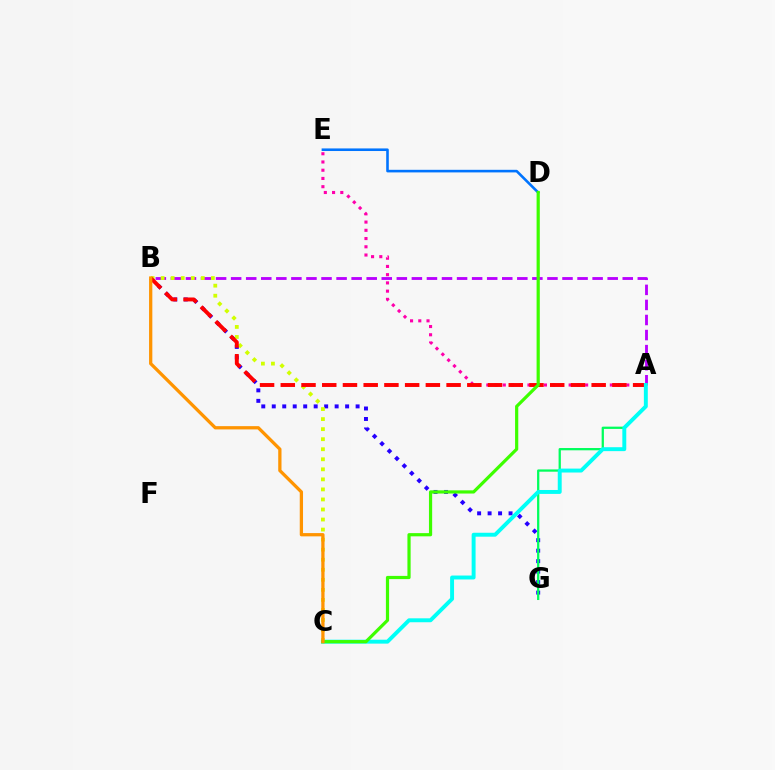{('B', 'G'): [{'color': '#2500ff', 'line_style': 'dotted', 'thickness': 2.85}], ('A', 'G'): [{'color': '#00ff5c', 'line_style': 'solid', 'thickness': 1.63}], ('A', 'B'): [{'color': '#b900ff', 'line_style': 'dashed', 'thickness': 2.05}, {'color': '#ff0000', 'line_style': 'dashed', 'thickness': 2.82}], ('A', 'E'): [{'color': '#ff00ac', 'line_style': 'dotted', 'thickness': 2.24}], ('B', 'C'): [{'color': '#d1ff00', 'line_style': 'dotted', 'thickness': 2.73}, {'color': '#ff9400', 'line_style': 'solid', 'thickness': 2.35}], ('D', 'E'): [{'color': '#0074ff', 'line_style': 'solid', 'thickness': 1.87}], ('A', 'C'): [{'color': '#00fff6', 'line_style': 'solid', 'thickness': 2.82}], ('C', 'D'): [{'color': '#3dff00', 'line_style': 'solid', 'thickness': 2.3}]}